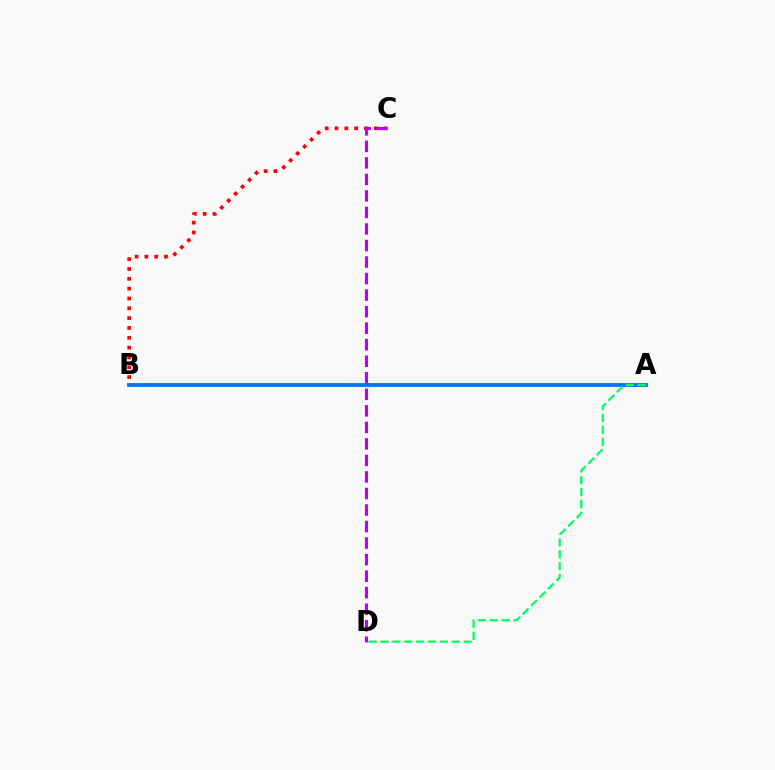{('A', 'B'): [{'color': '#d1ff00', 'line_style': 'solid', 'thickness': 1.62}, {'color': '#0074ff', 'line_style': 'solid', 'thickness': 2.77}], ('B', 'C'): [{'color': '#ff0000', 'line_style': 'dotted', 'thickness': 2.67}], ('C', 'D'): [{'color': '#b900ff', 'line_style': 'dashed', 'thickness': 2.25}], ('A', 'D'): [{'color': '#00ff5c', 'line_style': 'dashed', 'thickness': 1.61}]}